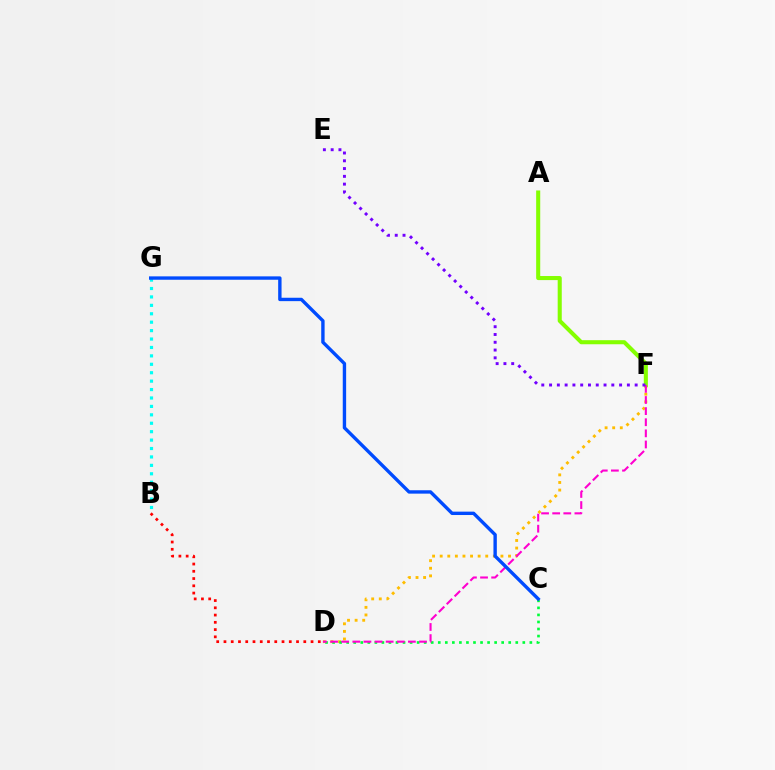{('D', 'F'): [{'color': '#ffbd00', 'line_style': 'dotted', 'thickness': 2.06}, {'color': '#ff00cf', 'line_style': 'dashed', 'thickness': 1.51}], ('A', 'F'): [{'color': '#84ff00', 'line_style': 'solid', 'thickness': 2.93}], ('C', 'D'): [{'color': '#00ff39', 'line_style': 'dotted', 'thickness': 1.91}], ('B', 'G'): [{'color': '#00fff6', 'line_style': 'dotted', 'thickness': 2.29}], ('E', 'F'): [{'color': '#7200ff', 'line_style': 'dotted', 'thickness': 2.11}], ('C', 'G'): [{'color': '#004bff', 'line_style': 'solid', 'thickness': 2.44}], ('B', 'D'): [{'color': '#ff0000', 'line_style': 'dotted', 'thickness': 1.97}]}